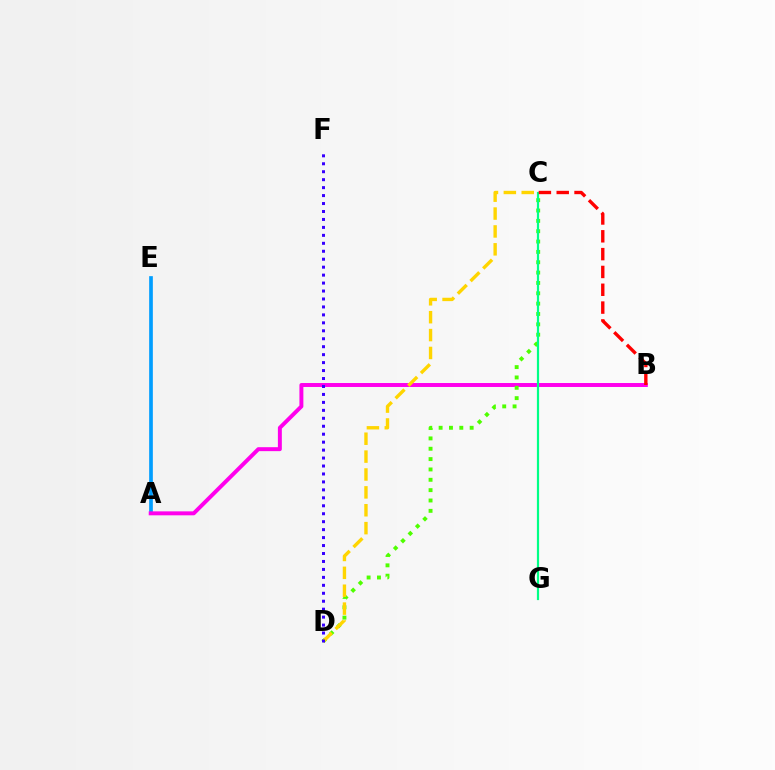{('A', 'E'): [{'color': '#009eff', 'line_style': 'solid', 'thickness': 2.65}], ('A', 'B'): [{'color': '#ff00ed', 'line_style': 'solid', 'thickness': 2.85}], ('C', 'D'): [{'color': '#4fff00', 'line_style': 'dotted', 'thickness': 2.81}, {'color': '#ffd500', 'line_style': 'dashed', 'thickness': 2.43}], ('C', 'G'): [{'color': '#00ff86', 'line_style': 'solid', 'thickness': 1.59}], ('D', 'F'): [{'color': '#3700ff', 'line_style': 'dotted', 'thickness': 2.16}], ('B', 'C'): [{'color': '#ff0000', 'line_style': 'dashed', 'thickness': 2.42}]}